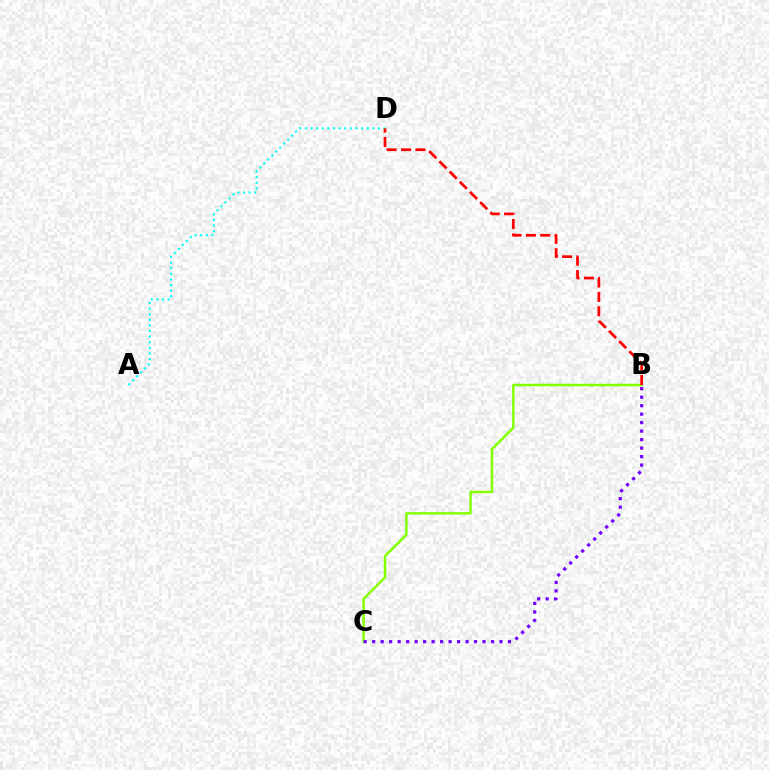{('B', 'C'): [{'color': '#84ff00', 'line_style': 'solid', 'thickness': 1.78}, {'color': '#7200ff', 'line_style': 'dotted', 'thickness': 2.31}], ('A', 'D'): [{'color': '#00fff6', 'line_style': 'dotted', 'thickness': 1.53}], ('B', 'D'): [{'color': '#ff0000', 'line_style': 'dashed', 'thickness': 1.96}]}